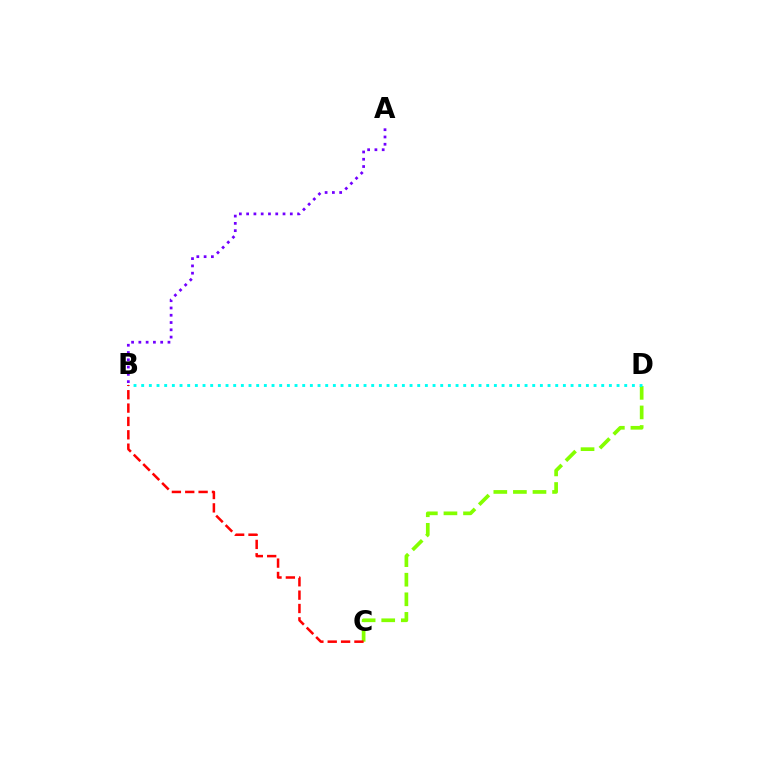{('C', 'D'): [{'color': '#84ff00', 'line_style': 'dashed', 'thickness': 2.66}], ('B', 'D'): [{'color': '#00fff6', 'line_style': 'dotted', 'thickness': 2.08}], ('A', 'B'): [{'color': '#7200ff', 'line_style': 'dotted', 'thickness': 1.98}], ('B', 'C'): [{'color': '#ff0000', 'line_style': 'dashed', 'thickness': 1.81}]}